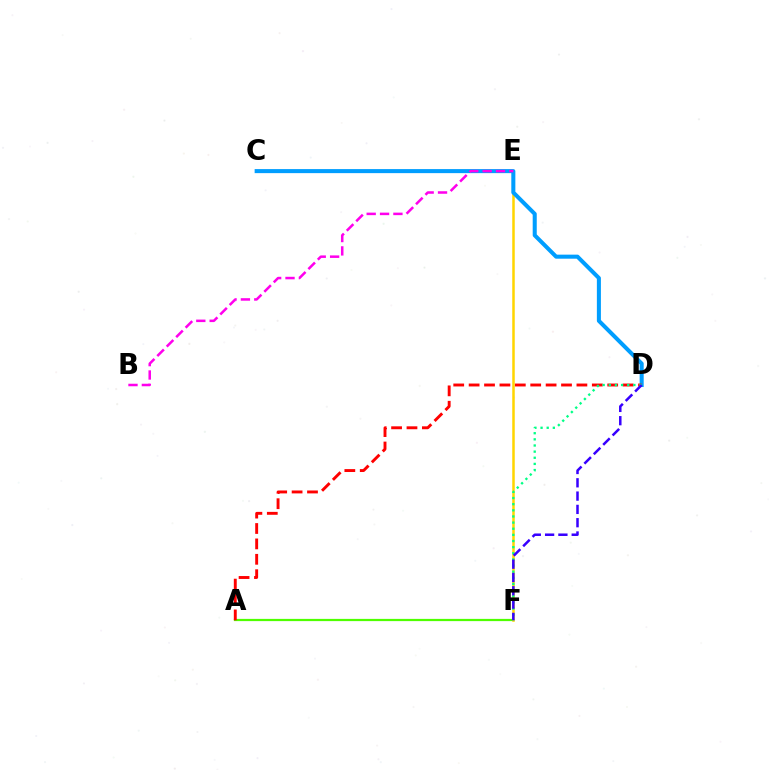{('A', 'F'): [{'color': '#4fff00', 'line_style': 'solid', 'thickness': 1.6}], ('E', 'F'): [{'color': '#ffd500', 'line_style': 'solid', 'thickness': 1.81}], ('C', 'D'): [{'color': '#009eff', 'line_style': 'solid', 'thickness': 2.91}], ('B', 'E'): [{'color': '#ff00ed', 'line_style': 'dashed', 'thickness': 1.82}], ('A', 'D'): [{'color': '#ff0000', 'line_style': 'dashed', 'thickness': 2.09}], ('D', 'F'): [{'color': '#00ff86', 'line_style': 'dotted', 'thickness': 1.67}, {'color': '#3700ff', 'line_style': 'dashed', 'thickness': 1.81}]}